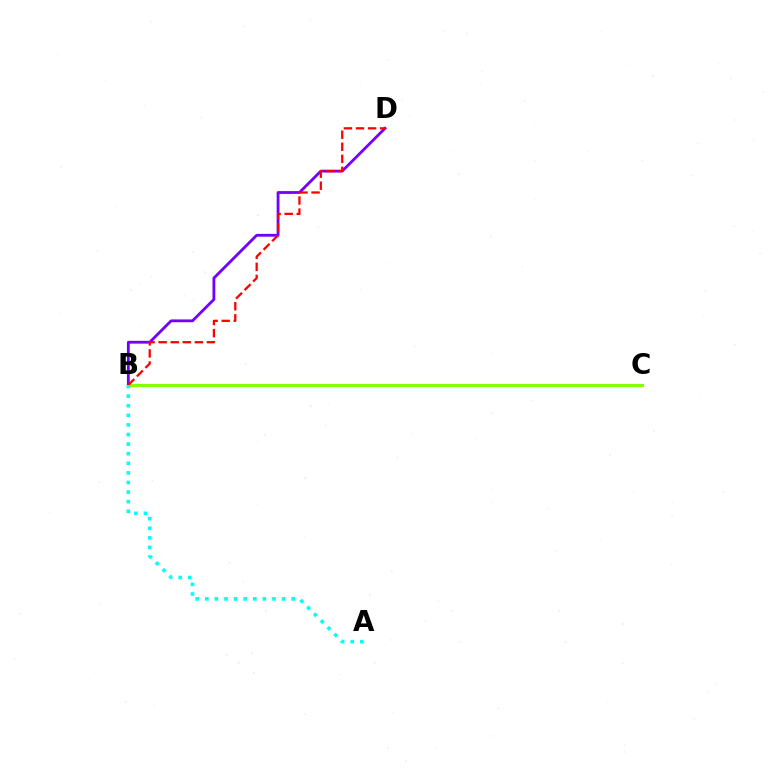{('B', 'C'): [{'color': '#84ff00', 'line_style': 'solid', 'thickness': 2.22}], ('B', 'D'): [{'color': '#7200ff', 'line_style': 'solid', 'thickness': 2.02}, {'color': '#ff0000', 'line_style': 'dashed', 'thickness': 1.64}], ('A', 'B'): [{'color': '#00fff6', 'line_style': 'dotted', 'thickness': 2.61}]}